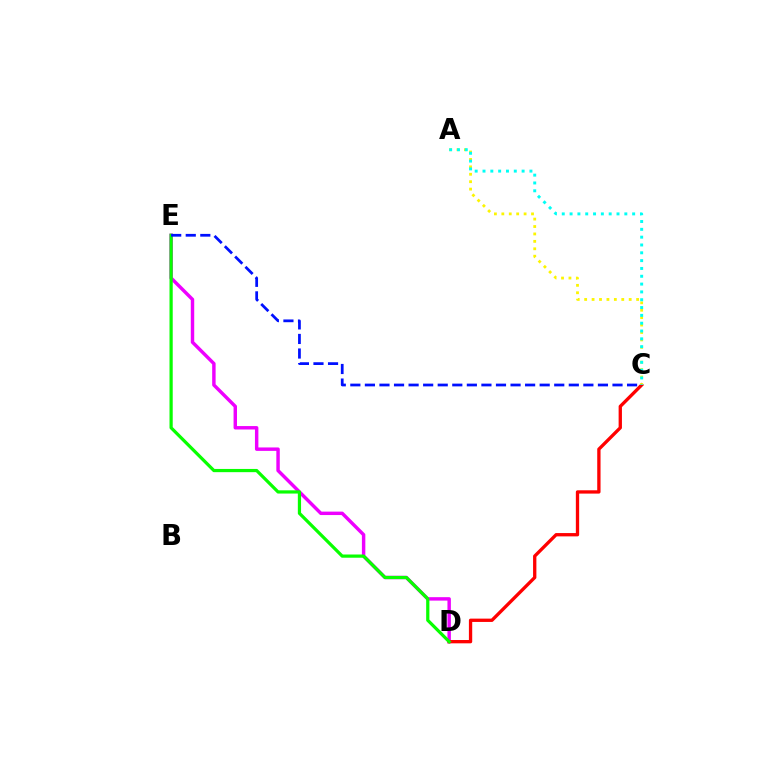{('D', 'E'): [{'color': '#ee00ff', 'line_style': 'solid', 'thickness': 2.47}, {'color': '#08ff00', 'line_style': 'solid', 'thickness': 2.32}], ('C', 'D'): [{'color': '#ff0000', 'line_style': 'solid', 'thickness': 2.38}], ('A', 'C'): [{'color': '#fcf500', 'line_style': 'dotted', 'thickness': 2.02}, {'color': '#00fff6', 'line_style': 'dotted', 'thickness': 2.13}], ('C', 'E'): [{'color': '#0010ff', 'line_style': 'dashed', 'thickness': 1.98}]}